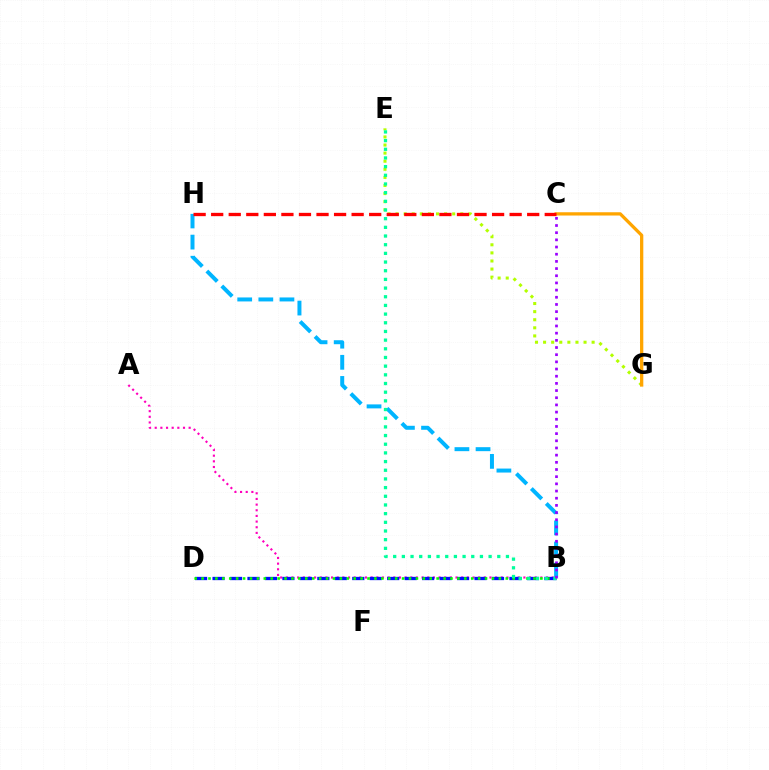{('A', 'B'): [{'color': '#ff00bd', 'line_style': 'dotted', 'thickness': 1.54}], ('B', 'D'): [{'color': '#0010ff', 'line_style': 'dashed', 'thickness': 2.37}, {'color': '#08ff00', 'line_style': 'dotted', 'thickness': 1.88}], ('E', 'G'): [{'color': '#b3ff00', 'line_style': 'dotted', 'thickness': 2.2}], ('B', 'H'): [{'color': '#00b5ff', 'line_style': 'dashed', 'thickness': 2.87}], ('B', 'E'): [{'color': '#00ff9d', 'line_style': 'dotted', 'thickness': 2.36}], ('B', 'C'): [{'color': '#9b00ff', 'line_style': 'dotted', 'thickness': 1.95}], ('C', 'G'): [{'color': '#ffa500', 'line_style': 'solid', 'thickness': 2.36}], ('C', 'H'): [{'color': '#ff0000', 'line_style': 'dashed', 'thickness': 2.39}]}